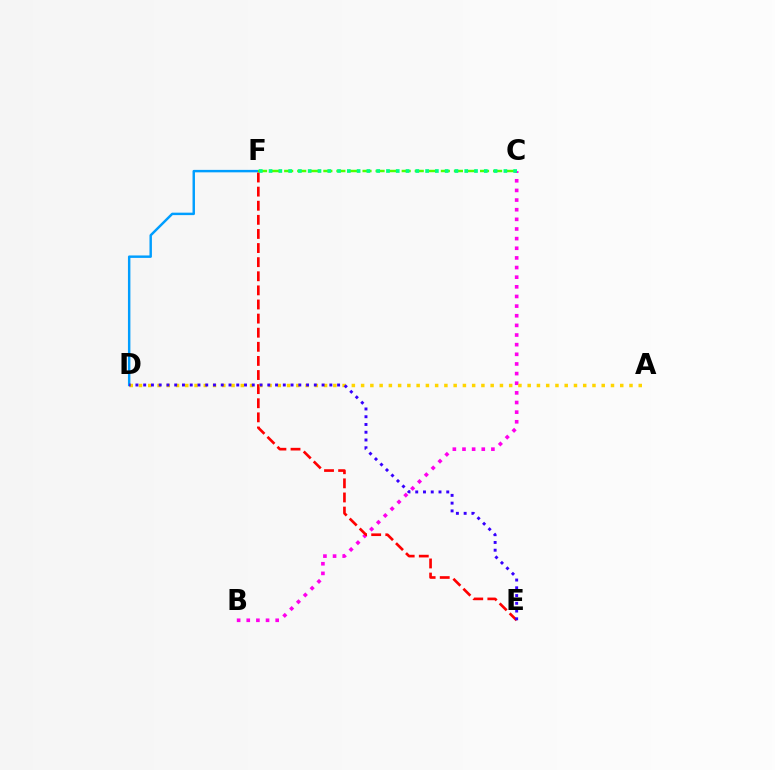{('B', 'C'): [{'color': '#ff00ed', 'line_style': 'dotted', 'thickness': 2.62}], ('D', 'F'): [{'color': '#009eff', 'line_style': 'solid', 'thickness': 1.76}], ('C', 'F'): [{'color': '#4fff00', 'line_style': 'dashed', 'thickness': 1.77}, {'color': '#00ff86', 'line_style': 'dotted', 'thickness': 2.66}], ('E', 'F'): [{'color': '#ff0000', 'line_style': 'dashed', 'thickness': 1.92}], ('A', 'D'): [{'color': '#ffd500', 'line_style': 'dotted', 'thickness': 2.51}], ('D', 'E'): [{'color': '#3700ff', 'line_style': 'dotted', 'thickness': 2.11}]}